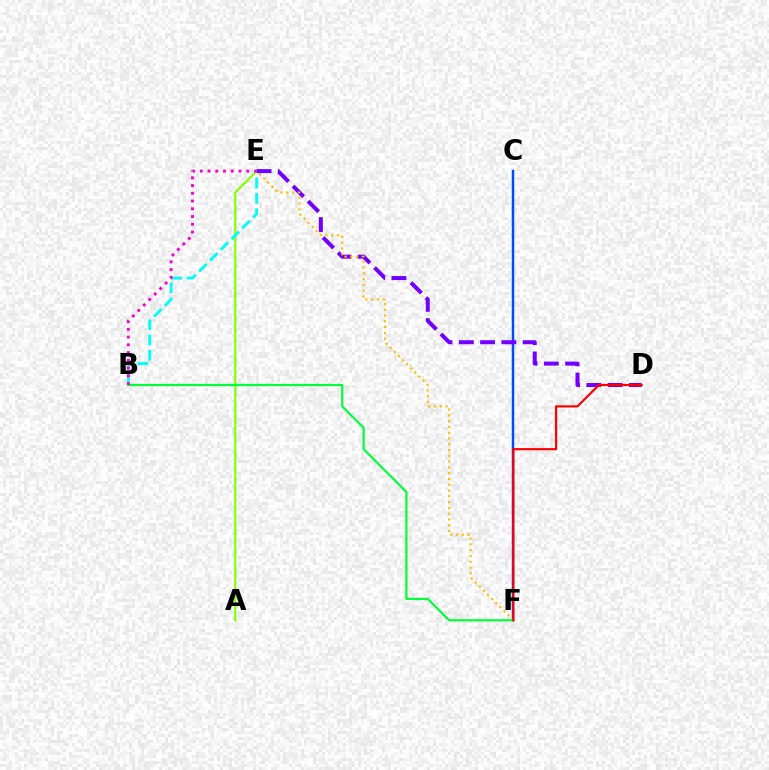{('C', 'F'): [{'color': '#004bff', 'line_style': 'solid', 'thickness': 1.77}], ('A', 'E'): [{'color': '#84ff00', 'line_style': 'solid', 'thickness': 1.53}], ('B', 'E'): [{'color': '#00fff6', 'line_style': 'dashed', 'thickness': 2.07}, {'color': '#ff00cf', 'line_style': 'dotted', 'thickness': 2.1}], ('D', 'E'): [{'color': '#7200ff', 'line_style': 'dashed', 'thickness': 2.89}], ('E', 'F'): [{'color': '#ffbd00', 'line_style': 'dotted', 'thickness': 1.57}], ('B', 'F'): [{'color': '#00ff39', 'line_style': 'solid', 'thickness': 1.56}], ('D', 'F'): [{'color': '#ff0000', 'line_style': 'solid', 'thickness': 1.56}]}